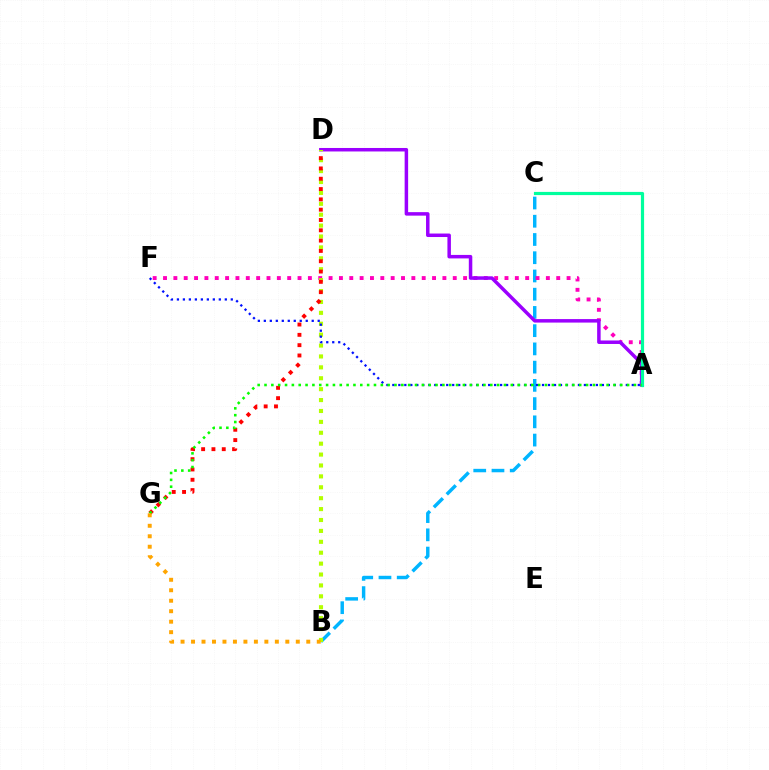{('B', 'C'): [{'color': '#00b5ff', 'line_style': 'dashed', 'thickness': 2.48}], ('A', 'F'): [{'color': '#ff00bd', 'line_style': 'dotted', 'thickness': 2.81}, {'color': '#0010ff', 'line_style': 'dotted', 'thickness': 1.63}], ('A', 'D'): [{'color': '#9b00ff', 'line_style': 'solid', 'thickness': 2.52}], ('B', 'D'): [{'color': '#b3ff00', 'line_style': 'dotted', 'thickness': 2.96}], ('A', 'C'): [{'color': '#00ff9d', 'line_style': 'solid', 'thickness': 2.29}], ('D', 'G'): [{'color': '#ff0000', 'line_style': 'dotted', 'thickness': 2.8}], ('A', 'G'): [{'color': '#08ff00', 'line_style': 'dotted', 'thickness': 1.86}], ('B', 'G'): [{'color': '#ffa500', 'line_style': 'dotted', 'thickness': 2.85}]}